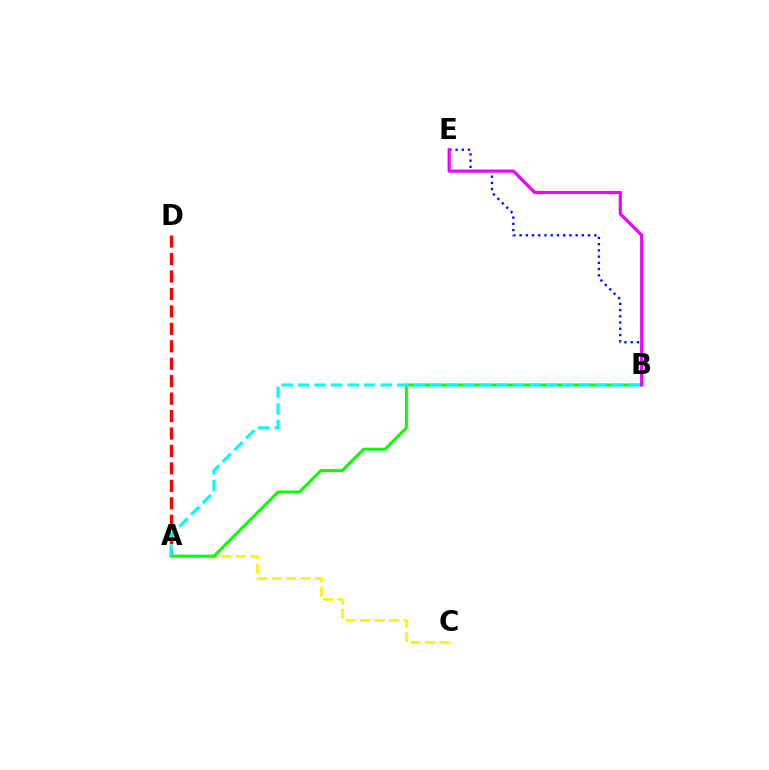{('B', 'E'): [{'color': '#0010ff', 'line_style': 'dotted', 'thickness': 1.69}, {'color': '#ee00ff', 'line_style': 'solid', 'thickness': 2.26}], ('A', 'D'): [{'color': '#ff0000', 'line_style': 'dashed', 'thickness': 2.37}], ('A', 'C'): [{'color': '#fcf500', 'line_style': 'dashed', 'thickness': 1.97}], ('A', 'B'): [{'color': '#08ff00', 'line_style': 'solid', 'thickness': 2.13}, {'color': '#00fff6', 'line_style': 'dashed', 'thickness': 2.24}]}